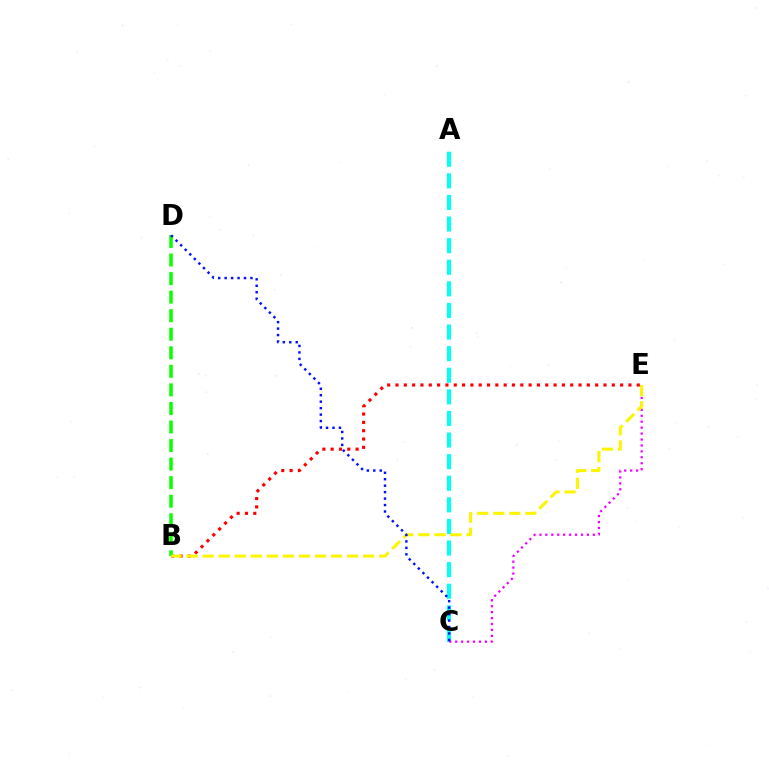{('A', 'C'): [{'color': '#00fff6', 'line_style': 'dashed', 'thickness': 2.93}], ('B', 'E'): [{'color': '#ff0000', 'line_style': 'dotted', 'thickness': 2.26}, {'color': '#fcf500', 'line_style': 'dashed', 'thickness': 2.18}], ('C', 'E'): [{'color': '#ee00ff', 'line_style': 'dotted', 'thickness': 1.61}], ('B', 'D'): [{'color': '#08ff00', 'line_style': 'dashed', 'thickness': 2.52}], ('C', 'D'): [{'color': '#0010ff', 'line_style': 'dotted', 'thickness': 1.75}]}